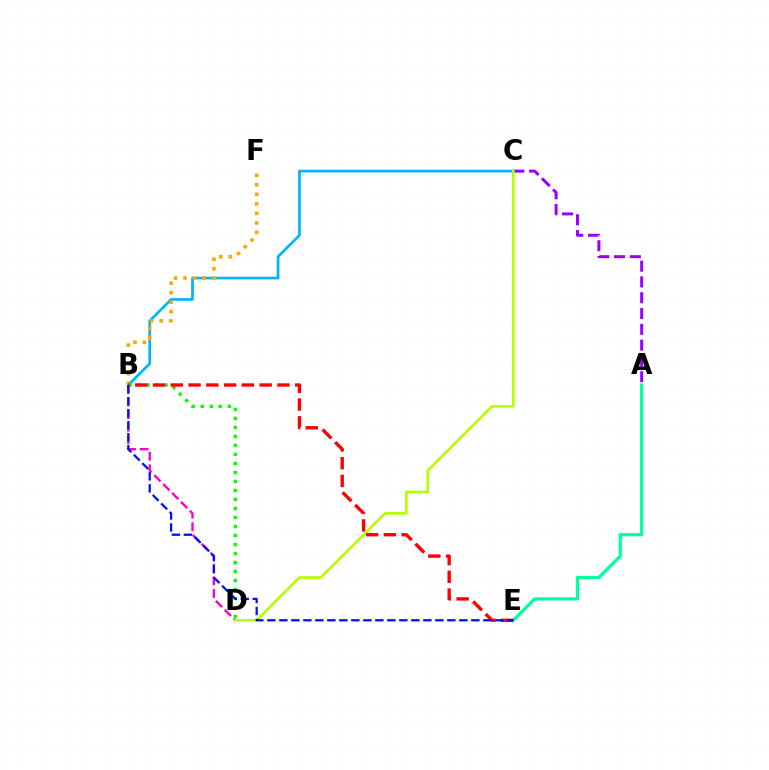{('B', 'C'): [{'color': '#00b5ff', 'line_style': 'solid', 'thickness': 1.95}], ('B', 'F'): [{'color': '#ffa500', 'line_style': 'dotted', 'thickness': 2.59}], ('B', 'D'): [{'color': '#ff00bd', 'line_style': 'dashed', 'thickness': 1.71}, {'color': '#08ff00', 'line_style': 'dotted', 'thickness': 2.45}], ('A', 'C'): [{'color': '#9b00ff', 'line_style': 'dashed', 'thickness': 2.15}], ('C', 'D'): [{'color': '#b3ff00', 'line_style': 'solid', 'thickness': 1.9}], ('A', 'E'): [{'color': '#00ff9d', 'line_style': 'solid', 'thickness': 2.3}], ('B', 'E'): [{'color': '#ff0000', 'line_style': 'dashed', 'thickness': 2.41}, {'color': '#0010ff', 'line_style': 'dashed', 'thickness': 1.63}]}